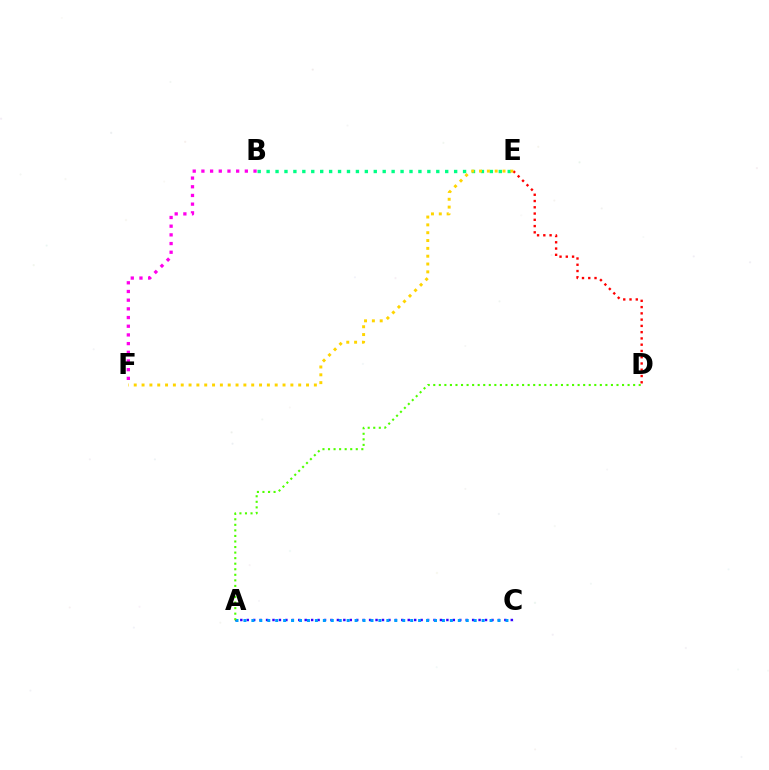{('B', 'E'): [{'color': '#00ff86', 'line_style': 'dotted', 'thickness': 2.43}], ('D', 'E'): [{'color': '#ff0000', 'line_style': 'dotted', 'thickness': 1.7}], ('A', 'C'): [{'color': '#3700ff', 'line_style': 'dotted', 'thickness': 1.75}, {'color': '#009eff', 'line_style': 'dotted', 'thickness': 2.16}], ('E', 'F'): [{'color': '#ffd500', 'line_style': 'dotted', 'thickness': 2.13}], ('A', 'D'): [{'color': '#4fff00', 'line_style': 'dotted', 'thickness': 1.51}], ('B', 'F'): [{'color': '#ff00ed', 'line_style': 'dotted', 'thickness': 2.36}]}